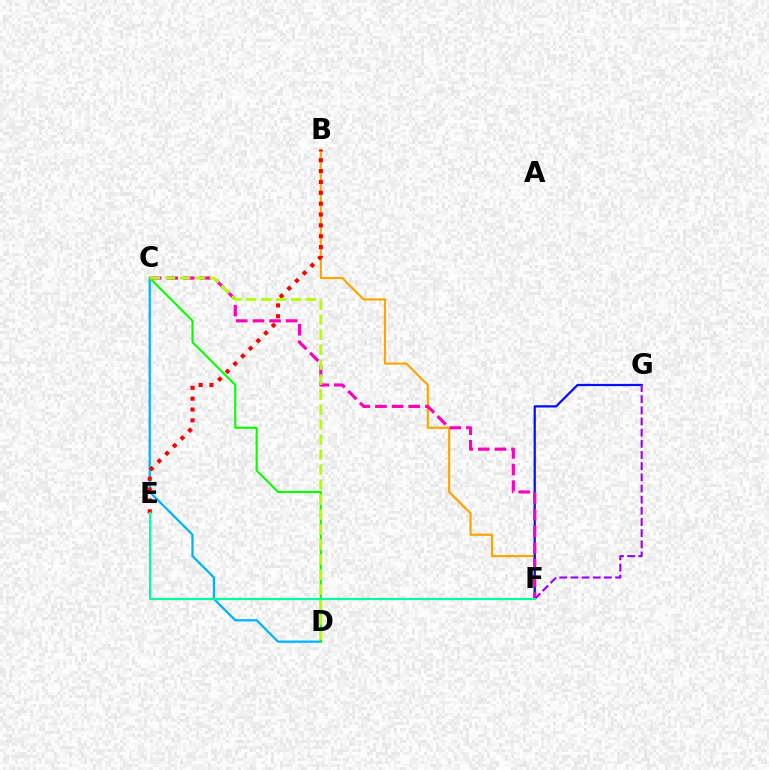{('B', 'F'): [{'color': '#ffa500', 'line_style': 'solid', 'thickness': 1.58}], ('C', 'D'): [{'color': '#00b5ff', 'line_style': 'solid', 'thickness': 1.63}, {'color': '#08ff00', 'line_style': 'solid', 'thickness': 1.51}, {'color': '#b3ff00', 'line_style': 'dashed', 'thickness': 2.04}], ('F', 'G'): [{'color': '#0010ff', 'line_style': 'solid', 'thickness': 1.62}, {'color': '#9b00ff', 'line_style': 'dashed', 'thickness': 1.52}], ('C', 'F'): [{'color': '#ff00bd', 'line_style': 'dashed', 'thickness': 2.26}], ('B', 'E'): [{'color': '#ff0000', 'line_style': 'dotted', 'thickness': 2.95}], ('E', 'F'): [{'color': '#00ff9d', 'line_style': 'solid', 'thickness': 1.54}]}